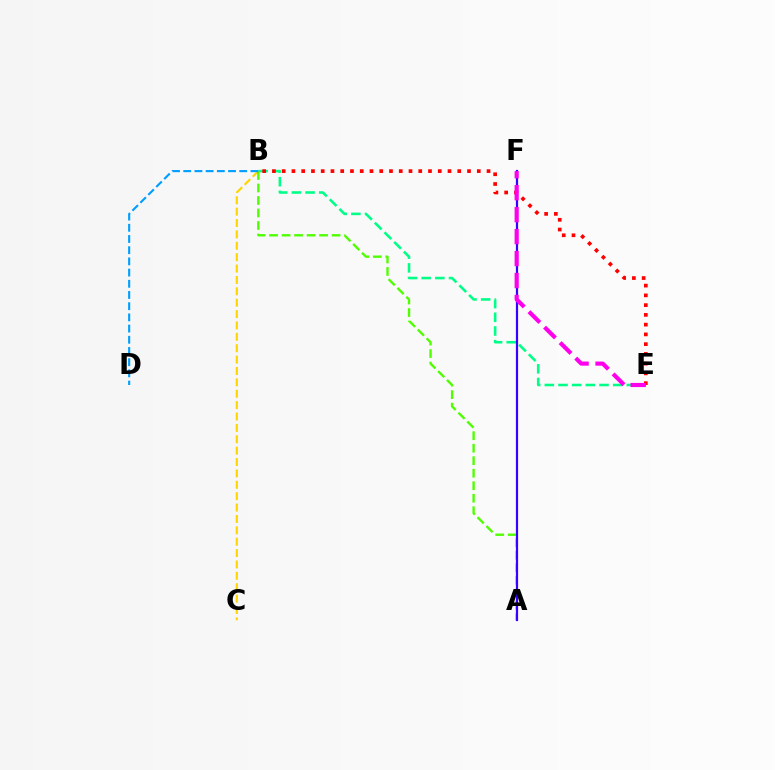{('B', 'E'): [{'color': '#00ff86', 'line_style': 'dashed', 'thickness': 1.86}, {'color': '#ff0000', 'line_style': 'dotted', 'thickness': 2.65}], ('B', 'C'): [{'color': '#ffd500', 'line_style': 'dashed', 'thickness': 1.55}], ('A', 'B'): [{'color': '#4fff00', 'line_style': 'dashed', 'thickness': 1.7}], ('A', 'F'): [{'color': '#3700ff', 'line_style': 'solid', 'thickness': 1.59}], ('B', 'D'): [{'color': '#009eff', 'line_style': 'dashed', 'thickness': 1.52}], ('E', 'F'): [{'color': '#ff00ed', 'line_style': 'dashed', 'thickness': 2.98}]}